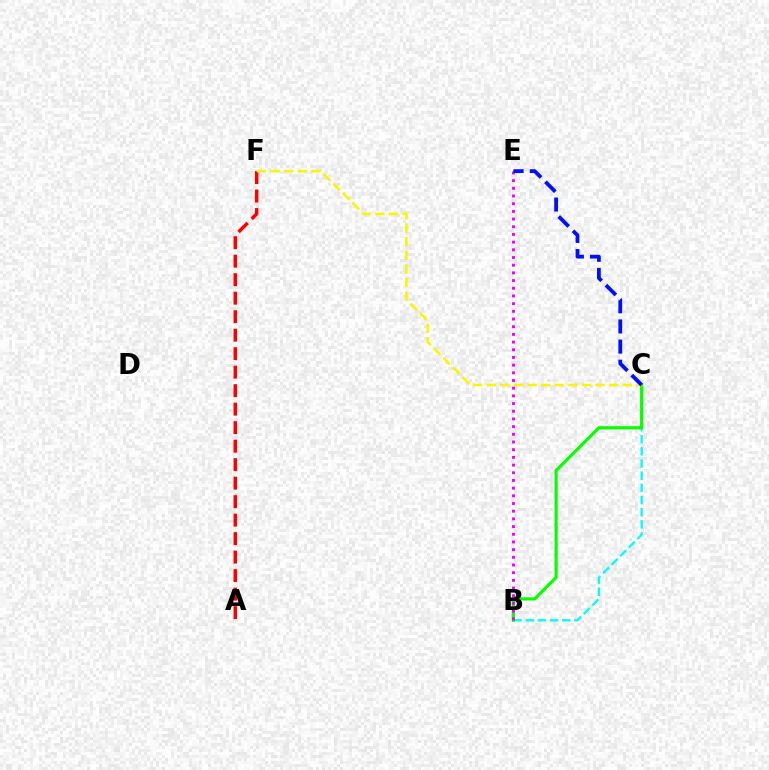{('B', 'C'): [{'color': '#00fff6', 'line_style': 'dashed', 'thickness': 1.65}, {'color': '#08ff00', 'line_style': 'solid', 'thickness': 2.29}], ('A', 'F'): [{'color': '#ff0000', 'line_style': 'dashed', 'thickness': 2.51}], ('C', 'F'): [{'color': '#fcf500', 'line_style': 'dashed', 'thickness': 1.85}], ('B', 'E'): [{'color': '#ee00ff', 'line_style': 'dotted', 'thickness': 2.09}], ('C', 'E'): [{'color': '#0010ff', 'line_style': 'dashed', 'thickness': 2.73}]}